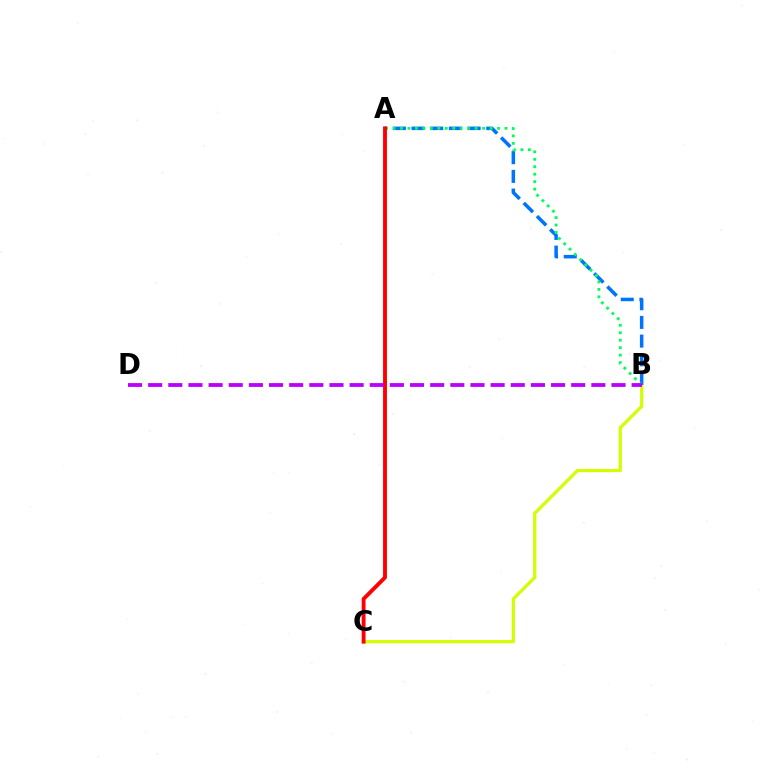{('B', 'C'): [{'color': '#d1ff00', 'line_style': 'solid', 'thickness': 2.31}], ('A', 'B'): [{'color': '#0074ff', 'line_style': 'dashed', 'thickness': 2.54}, {'color': '#00ff5c', 'line_style': 'dotted', 'thickness': 2.03}], ('A', 'C'): [{'color': '#ff0000', 'line_style': 'solid', 'thickness': 2.79}], ('B', 'D'): [{'color': '#b900ff', 'line_style': 'dashed', 'thickness': 2.74}]}